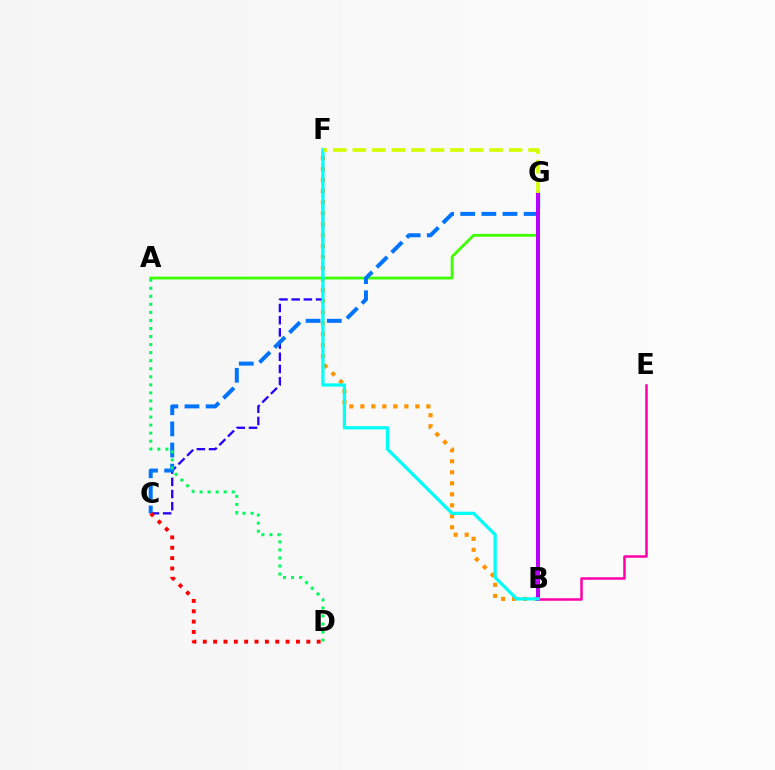{('B', 'E'): [{'color': '#ff00ac', 'line_style': 'solid', 'thickness': 1.81}], ('B', 'F'): [{'color': '#ff9400', 'line_style': 'dotted', 'thickness': 2.99}, {'color': '#00fff6', 'line_style': 'solid', 'thickness': 2.33}], ('C', 'F'): [{'color': '#2500ff', 'line_style': 'dashed', 'thickness': 1.66}], ('A', 'G'): [{'color': '#3dff00', 'line_style': 'solid', 'thickness': 2.01}], ('C', 'G'): [{'color': '#0074ff', 'line_style': 'dashed', 'thickness': 2.87}], ('A', 'D'): [{'color': '#00ff5c', 'line_style': 'dotted', 'thickness': 2.19}], ('B', 'G'): [{'color': '#b900ff', 'line_style': 'solid', 'thickness': 2.88}], ('F', 'G'): [{'color': '#d1ff00', 'line_style': 'dashed', 'thickness': 2.65}], ('C', 'D'): [{'color': '#ff0000', 'line_style': 'dotted', 'thickness': 2.81}]}